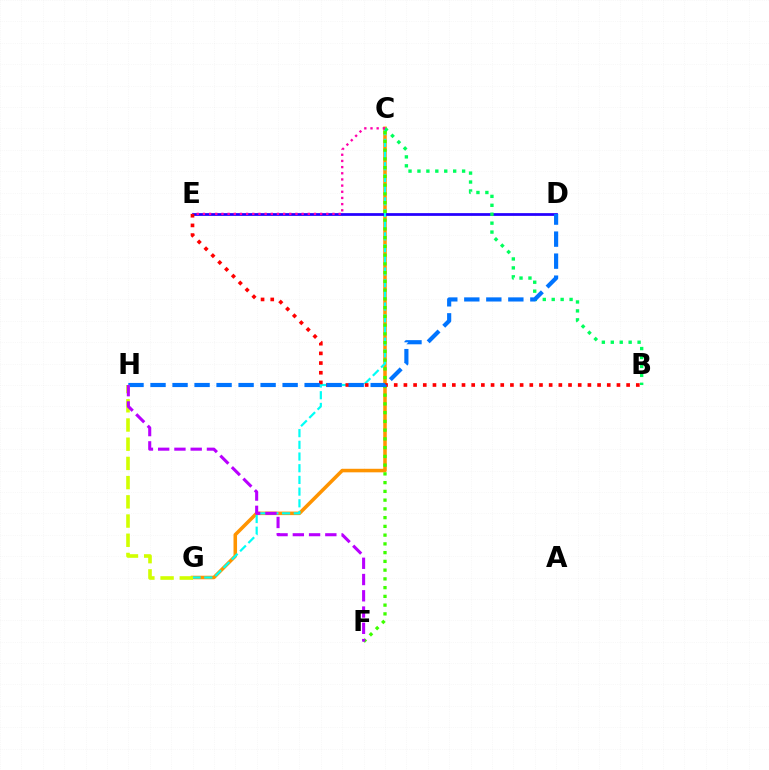{('C', 'G'): [{'color': '#ff9400', 'line_style': 'solid', 'thickness': 2.55}, {'color': '#00fff6', 'line_style': 'dashed', 'thickness': 1.59}], ('D', 'E'): [{'color': '#2500ff', 'line_style': 'solid', 'thickness': 1.98}], ('C', 'F'): [{'color': '#3dff00', 'line_style': 'dotted', 'thickness': 2.38}], ('B', 'C'): [{'color': '#00ff5c', 'line_style': 'dotted', 'thickness': 2.43}], ('B', 'E'): [{'color': '#ff0000', 'line_style': 'dotted', 'thickness': 2.63}], ('D', 'H'): [{'color': '#0074ff', 'line_style': 'dashed', 'thickness': 2.99}], ('G', 'H'): [{'color': '#d1ff00', 'line_style': 'dashed', 'thickness': 2.61}], ('C', 'E'): [{'color': '#ff00ac', 'line_style': 'dotted', 'thickness': 1.68}], ('F', 'H'): [{'color': '#b900ff', 'line_style': 'dashed', 'thickness': 2.21}]}